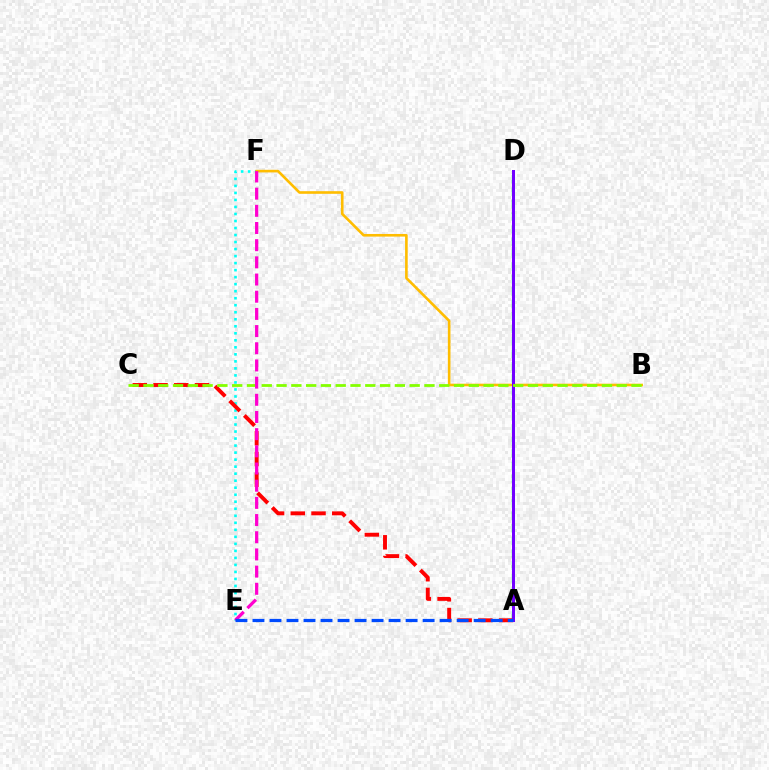{('E', 'F'): [{'color': '#00fff6', 'line_style': 'dotted', 'thickness': 1.91}, {'color': '#ff00cf', 'line_style': 'dashed', 'thickness': 2.33}], ('A', 'D'): [{'color': '#00ff39', 'line_style': 'dashed', 'thickness': 1.69}, {'color': '#7200ff', 'line_style': 'solid', 'thickness': 2.15}], ('B', 'F'): [{'color': '#ffbd00', 'line_style': 'solid', 'thickness': 1.89}], ('A', 'C'): [{'color': '#ff0000', 'line_style': 'dashed', 'thickness': 2.82}], ('B', 'C'): [{'color': '#84ff00', 'line_style': 'dashed', 'thickness': 2.01}], ('A', 'E'): [{'color': '#004bff', 'line_style': 'dashed', 'thickness': 2.31}]}